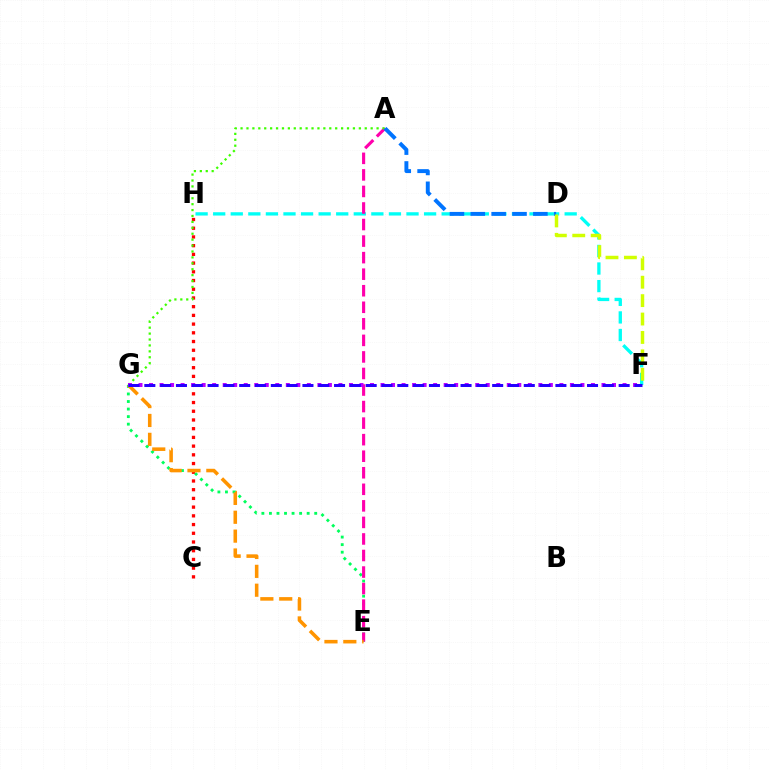{('C', 'H'): [{'color': '#ff0000', 'line_style': 'dotted', 'thickness': 2.37}], ('F', 'H'): [{'color': '#00fff6', 'line_style': 'dashed', 'thickness': 2.39}], ('E', 'G'): [{'color': '#00ff5c', 'line_style': 'dotted', 'thickness': 2.05}, {'color': '#ff9400', 'line_style': 'dashed', 'thickness': 2.56}], ('A', 'E'): [{'color': '#ff00ac', 'line_style': 'dashed', 'thickness': 2.25}], ('A', 'G'): [{'color': '#3dff00', 'line_style': 'dotted', 'thickness': 1.61}], ('A', 'D'): [{'color': '#0074ff', 'line_style': 'dashed', 'thickness': 2.83}], ('F', 'G'): [{'color': '#b900ff', 'line_style': 'dotted', 'thickness': 2.86}, {'color': '#2500ff', 'line_style': 'dashed', 'thickness': 2.15}], ('D', 'F'): [{'color': '#d1ff00', 'line_style': 'dashed', 'thickness': 2.5}]}